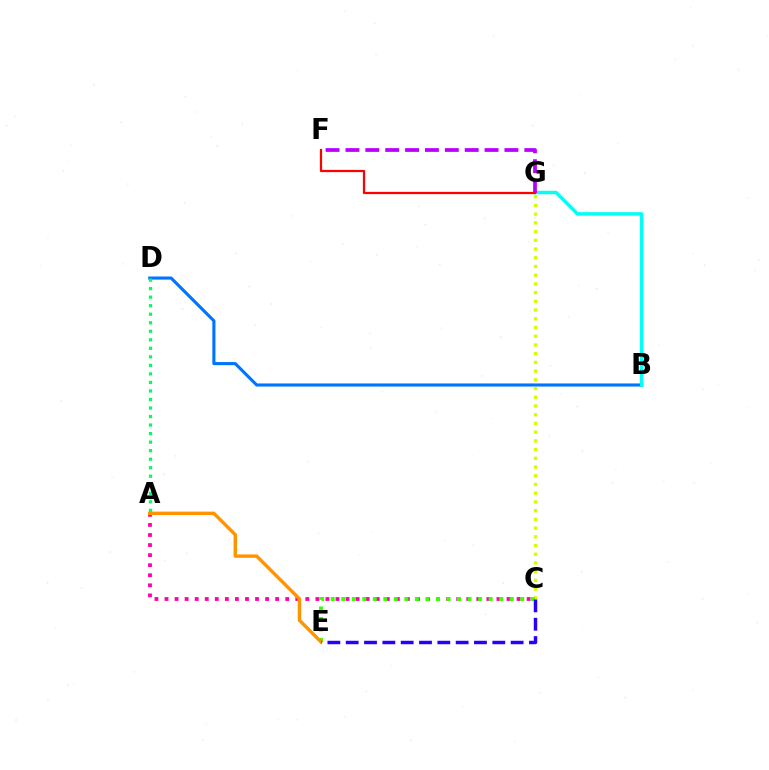{('B', 'D'): [{'color': '#0074ff', 'line_style': 'solid', 'thickness': 2.23}], ('B', 'G'): [{'color': '#00fff6', 'line_style': 'solid', 'thickness': 2.49}], ('F', 'G'): [{'color': '#b900ff', 'line_style': 'dashed', 'thickness': 2.7}, {'color': '#ff0000', 'line_style': 'solid', 'thickness': 1.61}], ('C', 'G'): [{'color': '#d1ff00', 'line_style': 'dotted', 'thickness': 2.37}], ('A', 'C'): [{'color': '#ff00ac', 'line_style': 'dotted', 'thickness': 2.73}], ('C', 'E'): [{'color': '#3dff00', 'line_style': 'dotted', 'thickness': 2.86}, {'color': '#2500ff', 'line_style': 'dashed', 'thickness': 2.49}], ('A', 'E'): [{'color': '#ff9400', 'line_style': 'solid', 'thickness': 2.46}], ('A', 'D'): [{'color': '#00ff5c', 'line_style': 'dotted', 'thickness': 2.32}]}